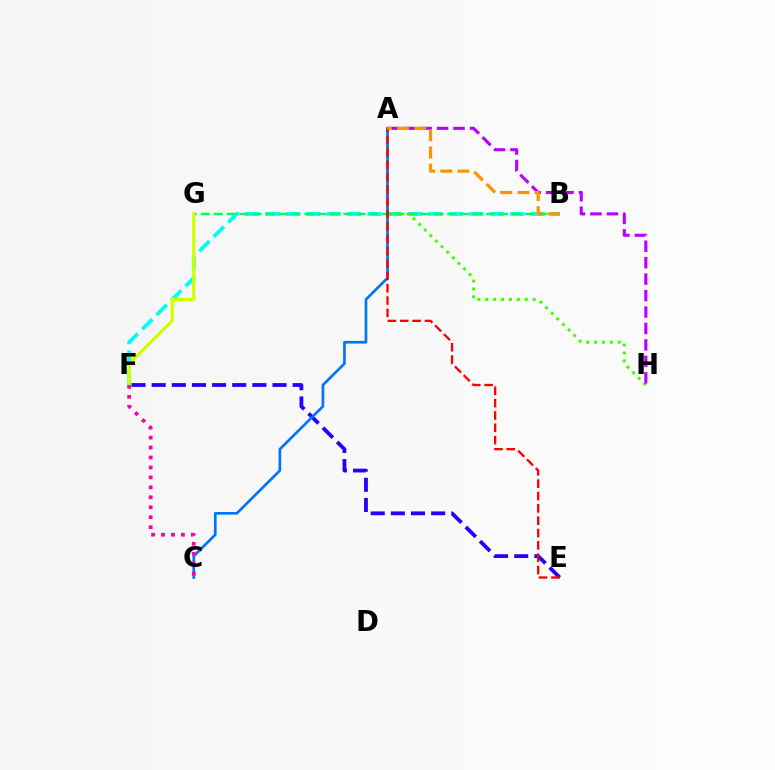{('B', 'F'): [{'color': '#00fff6', 'line_style': 'dashed', 'thickness': 2.77}], ('B', 'G'): [{'color': '#00ff5c', 'line_style': 'dashed', 'thickness': 1.76}], ('A', 'H'): [{'color': '#3dff00', 'line_style': 'dotted', 'thickness': 2.15}, {'color': '#b900ff', 'line_style': 'dashed', 'thickness': 2.23}], ('F', 'G'): [{'color': '#d1ff00', 'line_style': 'solid', 'thickness': 2.36}], ('E', 'F'): [{'color': '#2500ff', 'line_style': 'dashed', 'thickness': 2.74}], ('A', 'C'): [{'color': '#0074ff', 'line_style': 'solid', 'thickness': 1.93}], ('A', 'E'): [{'color': '#ff0000', 'line_style': 'dashed', 'thickness': 1.68}], ('A', 'B'): [{'color': '#ff9400', 'line_style': 'dashed', 'thickness': 2.34}], ('C', 'F'): [{'color': '#ff00ac', 'line_style': 'dotted', 'thickness': 2.7}]}